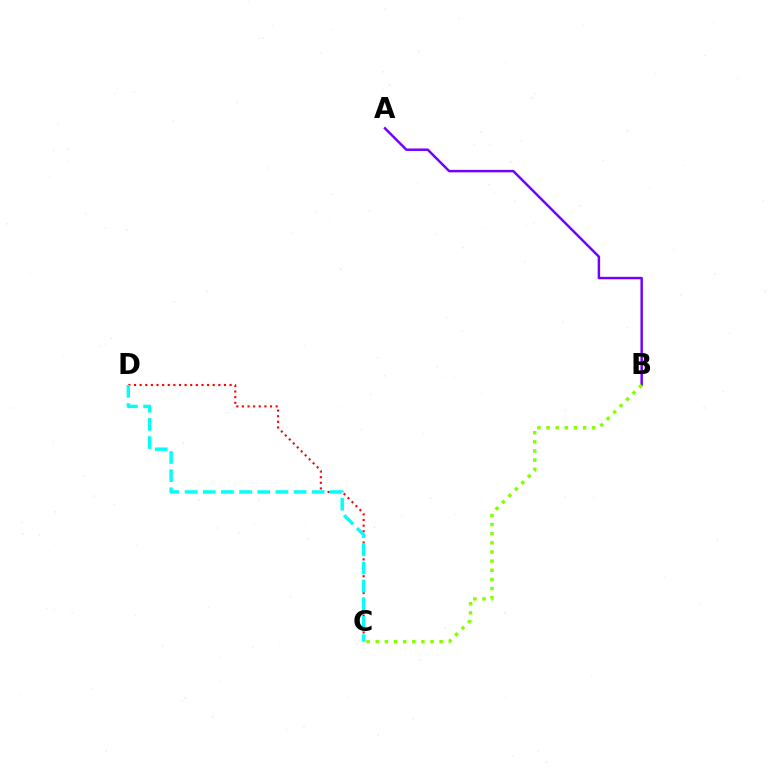{('A', 'B'): [{'color': '#7200ff', 'line_style': 'solid', 'thickness': 1.77}], ('C', 'D'): [{'color': '#ff0000', 'line_style': 'dotted', 'thickness': 1.53}, {'color': '#00fff6', 'line_style': 'dashed', 'thickness': 2.47}], ('B', 'C'): [{'color': '#84ff00', 'line_style': 'dotted', 'thickness': 2.48}]}